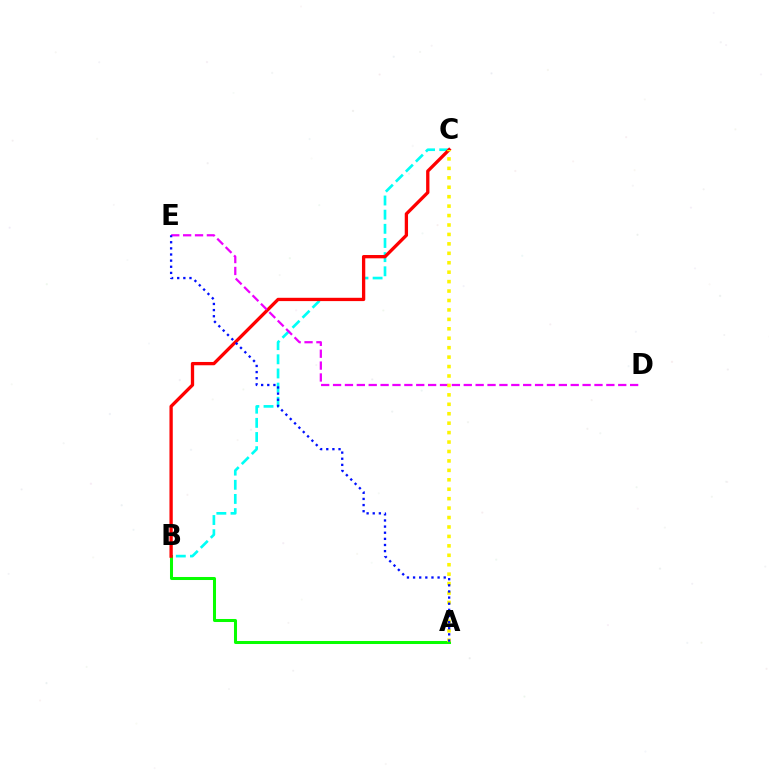{('B', 'C'): [{'color': '#00fff6', 'line_style': 'dashed', 'thickness': 1.92}, {'color': '#ff0000', 'line_style': 'solid', 'thickness': 2.38}], ('A', 'B'): [{'color': '#08ff00', 'line_style': 'solid', 'thickness': 2.18}], ('D', 'E'): [{'color': '#ee00ff', 'line_style': 'dashed', 'thickness': 1.61}], ('A', 'C'): [{'color': '#fcf500', 'line_style': 'dotted', 'thickness': 2.56}], ('A', 'E'): [{'color': '#0010ff', 'line_style': 'dotted', 'thickness': 1.67}]}